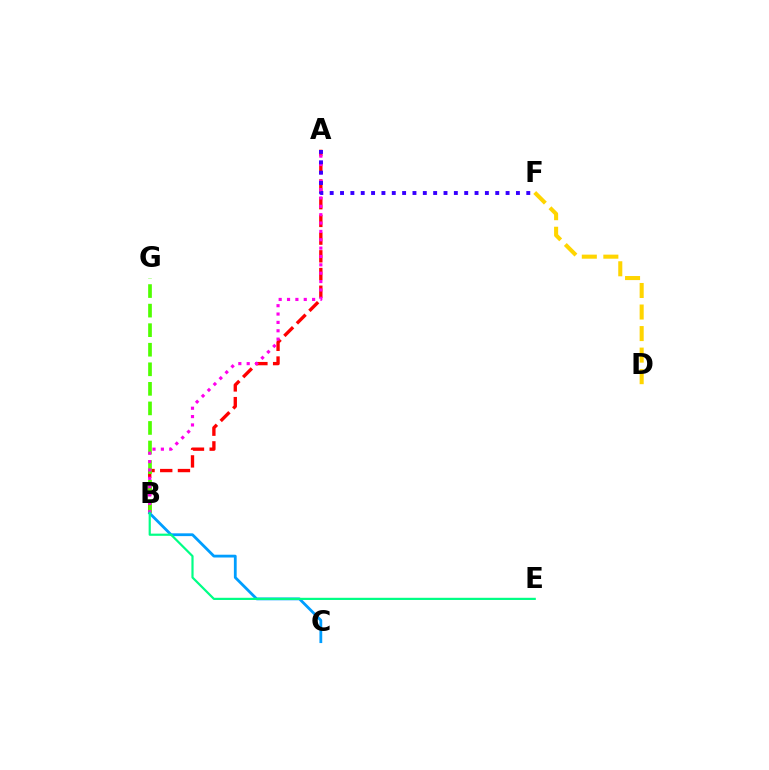{('A', 'B'): [{'color': '#ff0000', 'line_style': 'dashed', 'thickness': 2.41}, {'color': '#ff00ed', 'line_style': 'dotted', 'thickness': 2.27}], ('D', 'F'): [{'color': '#ffd500', 'line_style': 'dashed', 'thickness': 2.93}], ('B', 'G'): [{'color': '#4fff00', 'line_style': 'dashed', 'thickness': 2.66}], ('B', 'C'): [{'color': '#009eff', 'line_style': 'solid', 'thickness': 2.01}], ('B', 'E'): [{'color': '#00ff86', 'line_style': 'solid', 'thickness': 1.58}], ('A', 'F'): [{'color': '#3700ff', 'line_style': 'dotted', 'thickness': 2.81}]}